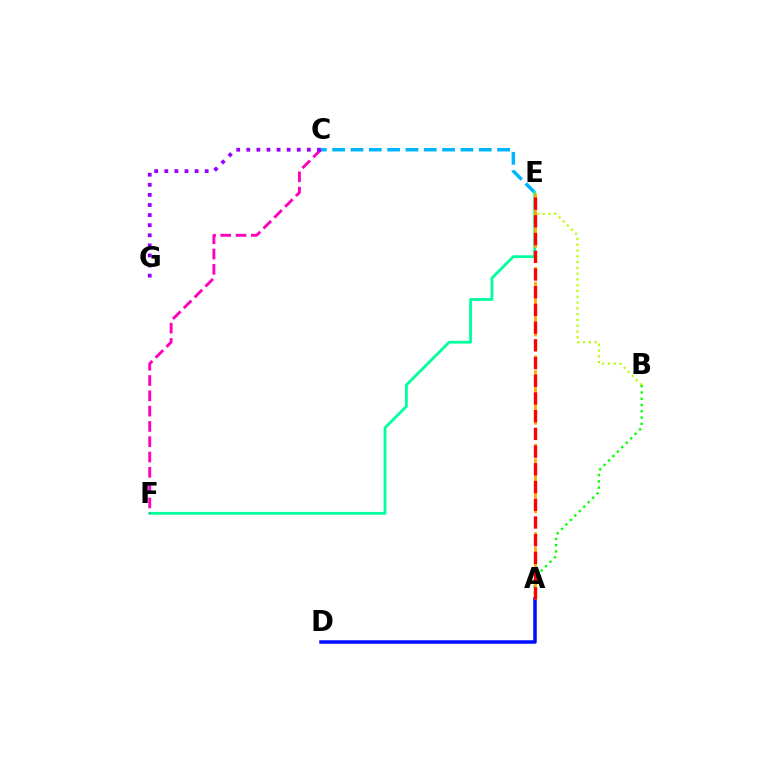{('B', 'E'): [{'color': '#b3ff00', 'line_style': 'dotted', 'thickness': 1.57}], ('C', 'E'): [{'color': '#00b5ff', 'line_style': 'dashed', 'thickness': 2.49}], ('E', 'F'): [{'color': '#00ff9d', 'line_style': 'solid', 'thickness': 2.02}], ('A', 'B'): [{'color': '#08ff00', 'line_style': 'dotted', 'thickness': 1.7}], ('A', 'D'): [{'color': '#0010ff', 'line_style': 'solid', 'thickness': 2.53}], ('C', 'F'): [{'color': '#ff00bd', 'line_style': 'dashed', 'thickness': 2.08}], ('A', 'E'): [{'color': '#ffa500', 'line_style': 'dashed', 'thickness': 2.0}, {'color': '#ff0000', 'line_style': 'dashed', 'thickness': 2.41}], ('C', 'G'): [{'color': '#9b00ff', 'line_style': 'dotted', 'thickness': 2.74}]}